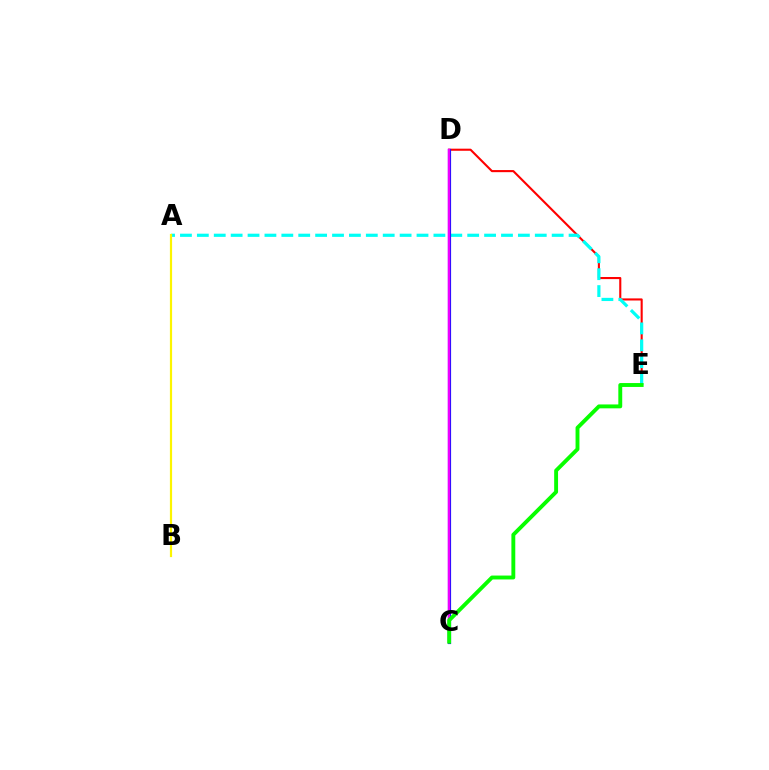{('D', 'E'): [{'color': '#ff0000', 'line_style': 'solid', 'thickness': 1.51}], ('A', 'E'): [{'color': '#00fff6', 'line_style': 'dashed', 'thickness': 2.3}], ('C', 'D'): [{'color': '#0010ff', 'line_style': 'solid', 'thickness': 2.28}, {'color': '#ee00ff', 'line_style': 'solid', 'thickness': 1.77}], ('A', 'B'): [{'color': '#fcf500', 'line_style': 'solid', 'thickness': 1.58}], ('C', 'E'): [{'color': '#08ff00', 'line_style': 'solid', 'thickness': 2.8}]}